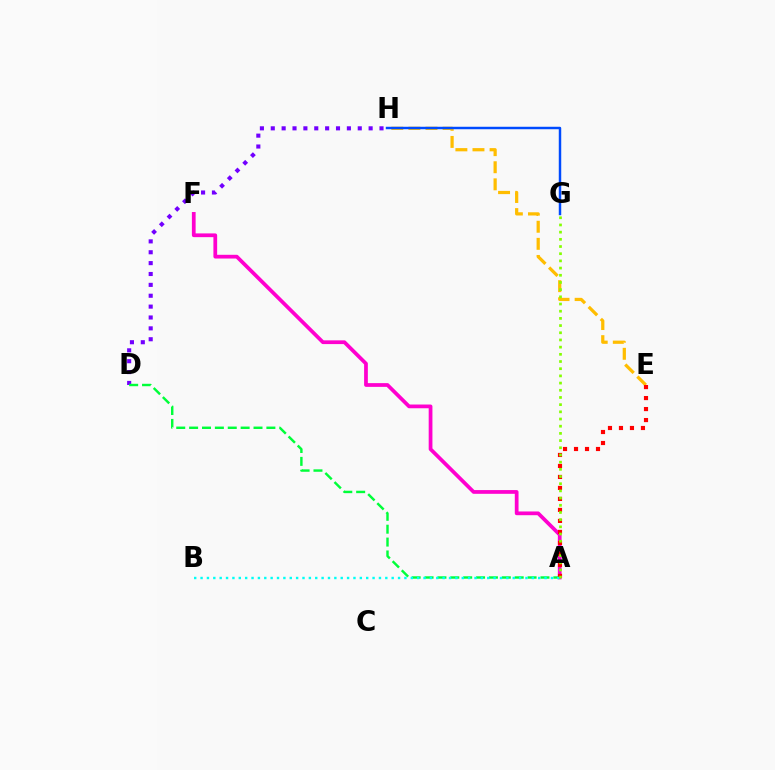{('E', 'H'): [{'color': '#ffbd00', 'line_style': 'dashed', 'thickness': 2.32}], ('G', 'H'): [{'color': '#004bff', 'line_style': 'solid', 'thickness': 1.77}], ('D', 'H'): [{'color': '#7200ff', 'line_style': 'dotted', 'thickness': 2.95}], ('A', 'F'): [{'color': '#ff00cf', 'line_style': 'solid', 'thickness': 2.69}], ('A', 'D'): [{'color': '#00ff39', 'line_style': 'dashed', 'thickness': 1.75}], ('A', 'E'): [{'color': '#ff0000', 'line_style': 'dotted', 'thickness': 2.99}], ('A', 'B'): [{'color': '#00fff6', 'line_style': 'dotted', 'thickness': 1.73}], ('A', 'G'): [{'color': '#84ff00', 'line_style': 'dotted', 'thickness': 1.95}]}